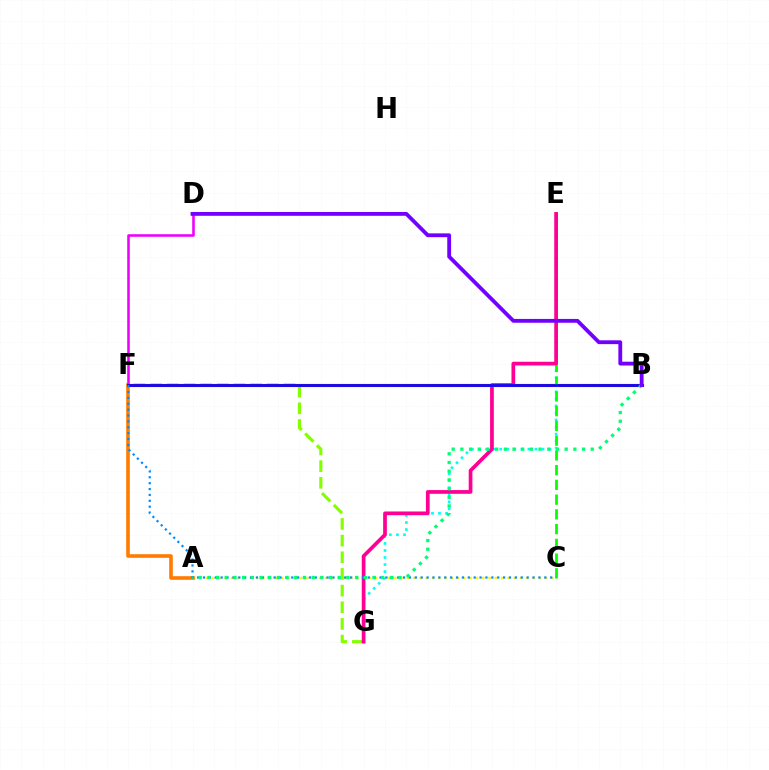{('A', 'C'): [{'color': '#fcf500', 'line_style': 'dotted', 'thickness': 1.71}], ('A', 'F'): [{'color': '#ff7c00', 'line_style': 'solid', 'thickness': 2.6}], ('E', 'G'): [{'color': '#00fff6', 'line_style': 'dotted', 'thickness': 1.92}, {'color': '#ff0094', 'line_style': 'solid', 'thickness': 2.67}], ('D', 'F'): [{'color': '#ee00ff', 'line_style': 'solid', 'thickness': 1.85}], ('F', 'G'): [{'color': '#84ff00', 'line_style': 'dashed', 'thickness': 2.26}], ('B', 'F'): [{'color': '#ff0000', 'line_style': 'solid', 'thickness': 2.25}, {'color': '#0010ff', 'line_style': 'solid', 'thickness': 1.97}], ('C', 'E'): [{'color': '#08ff00', 'line_style': 'dashed', 'thickness': 2.0}], ('C', 'F'): [{'color': '#008cff', 'line_style': 'dotted', 'thickness': 1.6}], ('A', 'B'): [{'color': '#00ff74', 'line_style': 'dotted', 'thickness': 2.36}], ('B', 'D'): [{'color': '#7200ff', 'line_style': 'solid', 'thickness': 2.75}]}